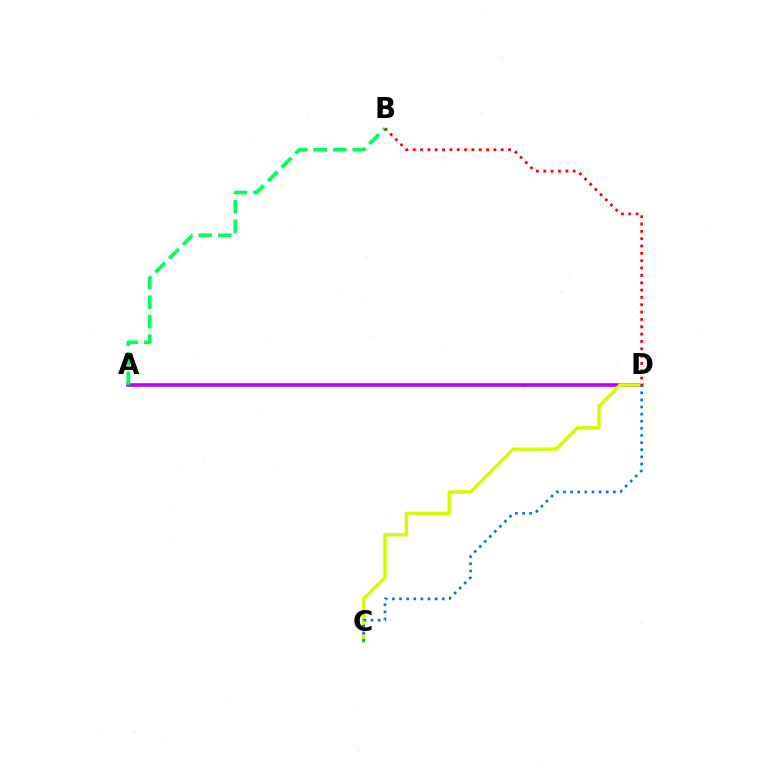{('A', 'D'): [{'color': '#b900ff', 'line_style': 'solid', 'thickness': 2.6}], ('A', 'B'): [{'color': '#00ff5c', 'line_style': 'dashed', 'thickness': 2.65}], ('C', 'D'): [{'color': '#d1ff00', 'line_style': 'solid', 'thickness': 2.46}, {'color': '#0074ff', 'line_style': 'dotted', 'thickness': 1.94}], ('B', 'D'): [{'color': '#ff0000', 'line_style': 'dotted', 'thickness': 1.99}]}